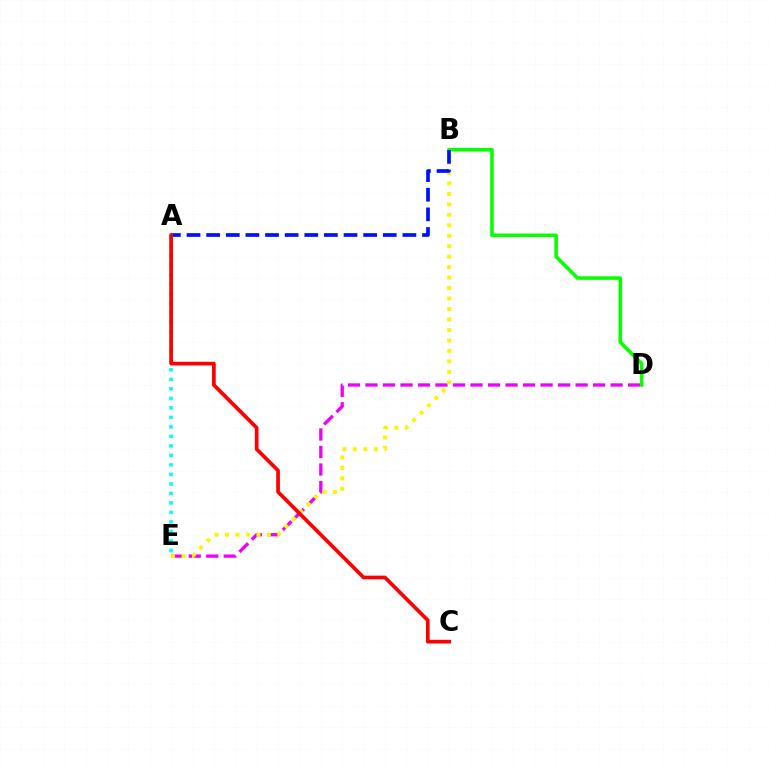{('D', 'E'): [{'color': '#ee00ff', 'line_style': 'dashed', 'thickness': 2.38}], ('B', 'D'): [{'color': '#08ff00', 'line_style': 'solid', 'thickness': 2.56}], ('A', 'E'): [{'color': '#00fff6', 'line_style': 'dotted', 'thickness': 2.58}], ('B', 'E'): [{'color': '#fcf500', 'line_style': 'dotted', 'thickness': 2.84}], ('A', 'B'): [{'color': '#0010ff', 'line_style': 'dashed', 'thickness': 2.67}], ('A', 'C'): [{'color': '#ff0000', 'line_style': 'solid', 'thickness': 2.67}]}